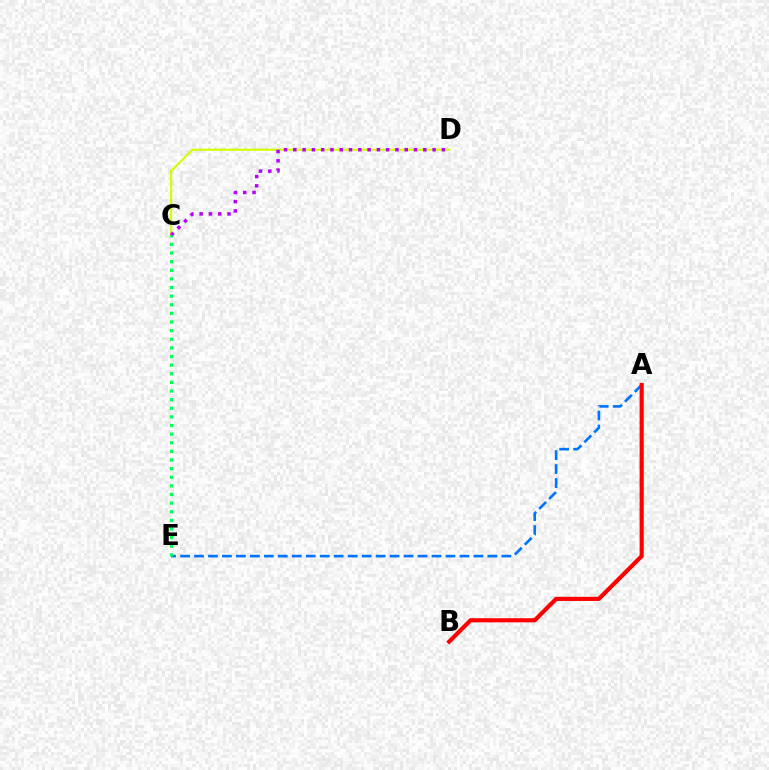{('A', 'E'): [{'color': '#0074ff', 'line_style': 'dashed', 'thickness': 1.9}], ('C', 'D'): [{'color': '#d1ff00', 'line_style': 'solid', 'thickness': 1.53}, {'color': '#b900ff', 'line_style': 'dotted', 'thickness': 2.52}], ('A', 'B'): [{'color': '#ff0000', 'line_style': 'solid', 'thickness': 2.98}], ('C', 'E'): [{'color': '#00ff5c', 'line_style': 'dotted', 'thickness': 2.34}]}